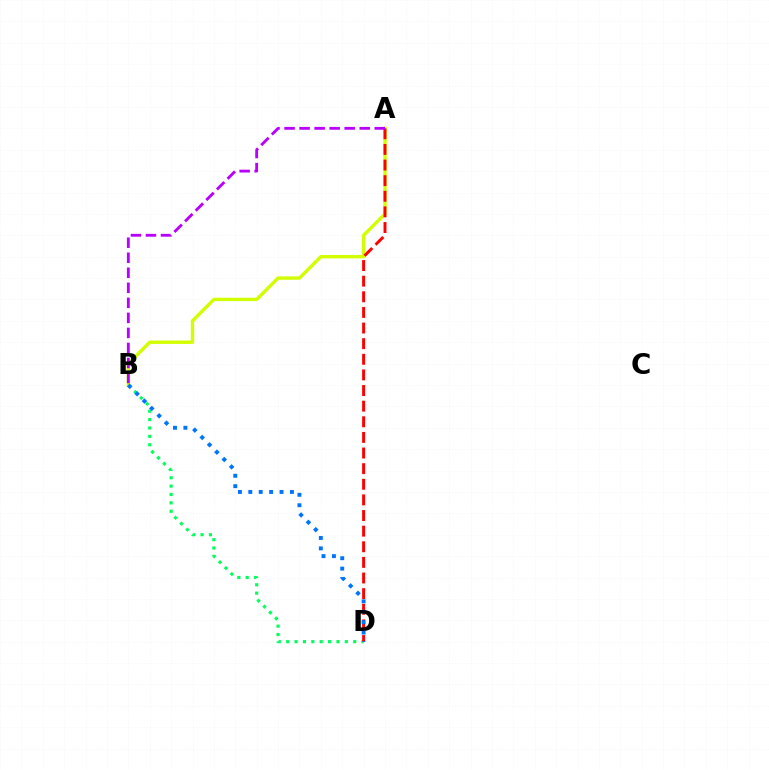{('A', 'B'): [{'color': '#d1ff00', 'line_style': 'solid', 'thickness': 2.43}, {'color': '#b900ff', 'line_style': 'dashed', 'thickness': 2.04}], ('B', 'D'): [{'color': '#00ff5c', 'line_style': 'dotted', 'thickness': 2.28}, {'color': '#0074ff', 'line_style': 'dotted', 'thickness': 2.83}], ('A', 'D'): [{'color': '#ff0000', 'line_style': 'dashed', 'thickness': 2.12}]}